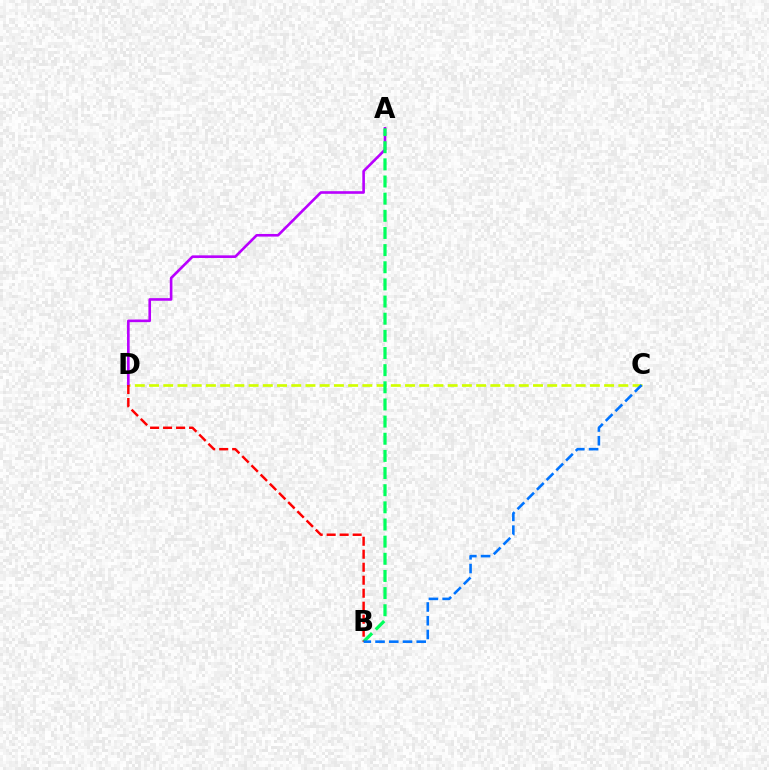{('C', 'D'): [{'color': '#d1ff00', 'line_style': 'dashed', 'thickness': 1.93}], ('A', 'D'): [{'color': '#b900ff', 'line_style': 'solid', 'thickness': 1.89}], ('A', 'B'): [{'color': '#00ff5c', 'line_style': 'dashed', 'thickness': 2.33}], ('B', 'D'): [{'color': '#ff0000', 'line_style': 'dashed', 'thickness': 1.76}], ('B', 'C'): [{'color': '#0074ff', 'line_style': 'dashed', 'thickness': 1.87}]}